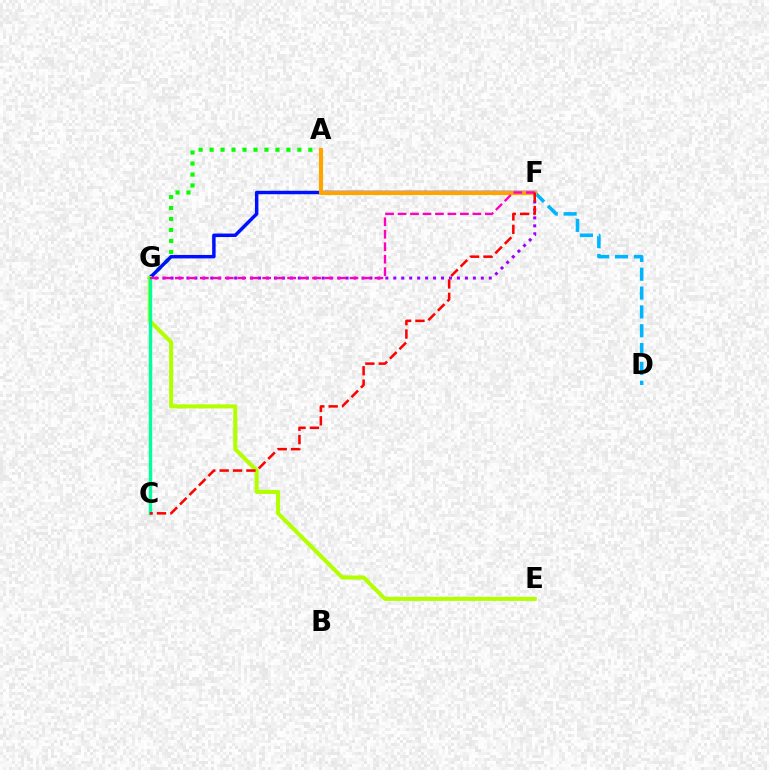{('F', 'G'): [{'color': '#9b00ff', 'line_style': 'dotted', 'thickness': 2.16}, {'color': '#0010ff', 'line_style': 'solid', 'thickness': 2.5}, {'color': '#ff00bd', 'line_style': 'dashed', 'thickness': 1.69}], ('A', 'G'): [{'color': '#08ff00', 'line_style': 'dotted', 'thickness': 2.98}], ('E', 'G'): [{'color': '#b3ff00', 'line_style': 'solid', 'thickness': 2.92}], ('C', 'G'): [{'color': '#00ff9d', 'line_style': 'solid', 'thickness': 2.42}], ('D', 'F'): [{'color': '#00b5ff', 'line_style': 'dashed', 'thickness': 2.56}], ('A', 'F'): [{'color': '#ffa500', 'line_style': 'solid', 'thickness': 2.98}], ('C', 'F'): [{'color': '#ff0000', 'line_style': 'dashed', 'thickness': 1.82}]}